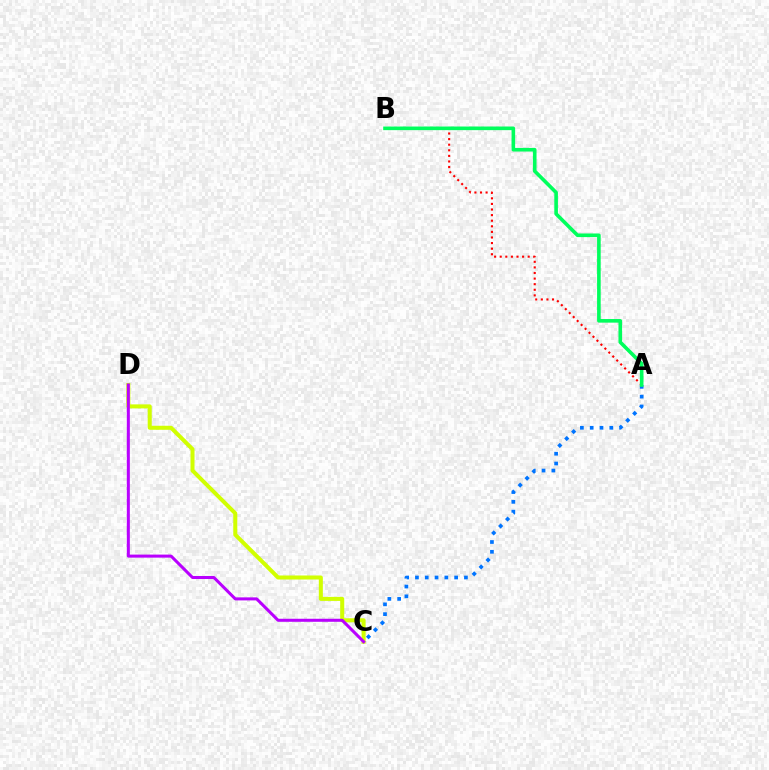{('C', 'D'): [{'color': '#d1ff00', 'line_style': 'solid', 'thickness': 2.9}, {'color': '#b900ff', 'line_style': 'solid', 'thickness': 2.18}], ('A', 'C'): [{'color': '#0074ff', 'line_style': 'dotted', 'thickness': 2.66}], ('A', 'B'): [{'color': '#ff0000', 'line_style': 'dotted', 'thickness': 1.52}, {'color': '#00ff5c', 'line_style': 'solid', 'thickness': 2.6}]}